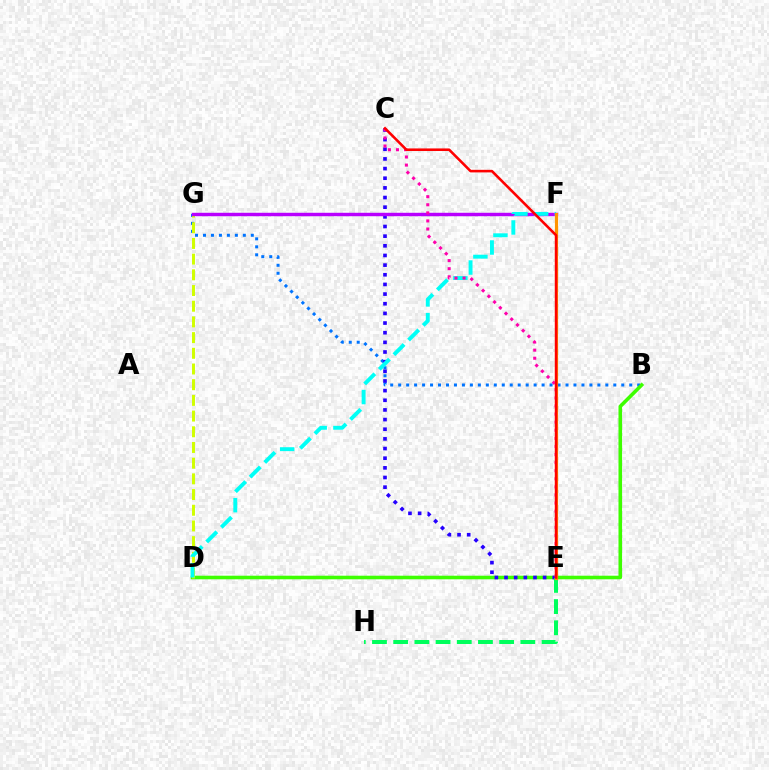{('B', 'G'): [{'color': '#0074ff', 'line_style': 'dotted', 'thickness': 2.16}], ('B', 'D'): [{'color': '#3dff00', 'line_style': 'solid', 'thickness': 2.58}], ('C', 'E'): [{'color': '#2500ff', 'line_style': 'dotted', 'thickness': 2.62}, {'color': '#ff00ac', 'line_style': 'dotted', 'thickness': 2.2}, {'color': '#ff0000', 'line_style': 'solid', 'thickness': 1.86}], ('D', 'G'): [{'color': '#d1ff00', 'line_style': 'dashed', 'thickness': 2.13}], ('F', 'G'): [{'color': '#b900ff', 'line_style': 'solid', 'thickness': 2.47}], ('D', 'F'): [{'color': '#00fff6', 'line_style': 'dashed', 'thickness': 2.81}], ('E', 'H'): [{'color': '#00ff5c', 'line_style': 'dashed', 'thickness': 2.88}], ('E', 'F'): [{'color': '#ff9400', 'line_style': 'solid', 'thickness': 2.29}]}